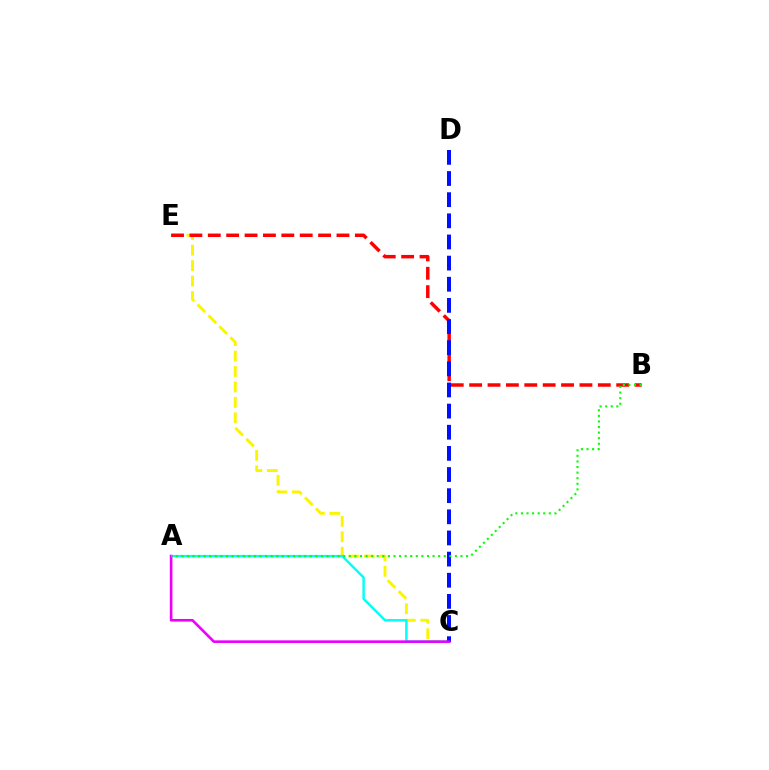{('C', 'E'): [{'color': '#fcf500', 'line_style': 'dashed', 'thickness': 2.1}], ('B', 'E'): [{'color': '#ff0000', 'line_style': 'dashed', 'thickness': 2.5}], ('A', 'C'): [{'color': '#00fff6', 'line_style': 'solid', 'thickness': 1.75}, {'color': '#ee00ff', 'line_style': 'solid', 'thickness': 1.9}], ('C', 'D'): [{'color': '#0010ff', 'line_style': 'dashed', 'thickness': 2.87}], ('A', 'B'): [{'color': '#08ff00', 'line_style': 'dotted', 'thickness': 1.52}]}